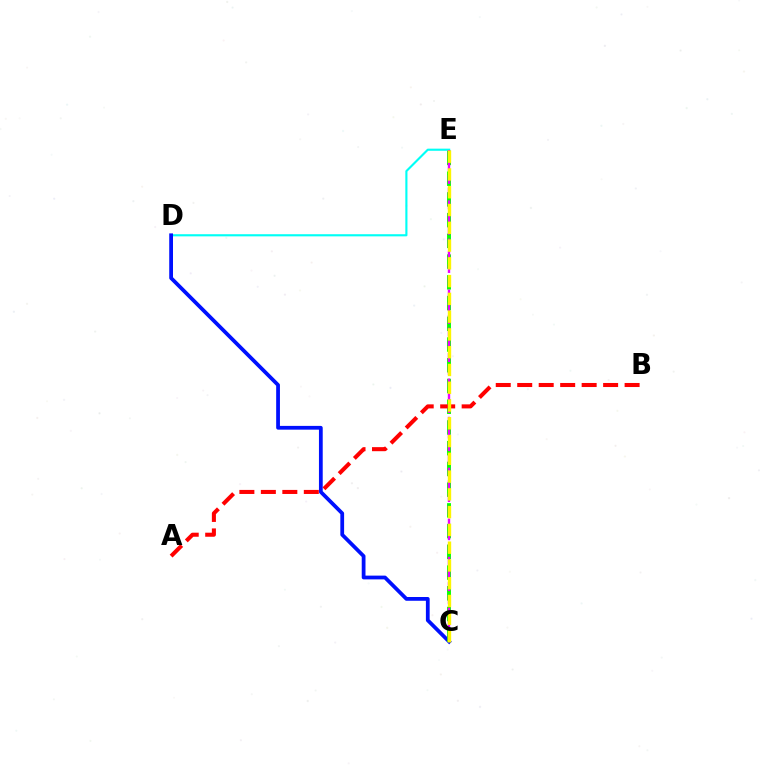{('D', 'E'): [{'color': '#00fff6', 'line_style': 'solid', 'thickness': 1.54}], ('C', 'D'): [{'color': '#0010ff', 'line_style': 'solid', 'thickness': 2.71}], ('C', 'E'): [{'color': '#08ff00', 'line_style': 'dashed', 'thickness': 2.82}, {'color': '#ee00ff', 'line_style': 'dashed', 'thickness': 1.73}, {'color': '#fcf500', 'line_style': 'dashed', 'thickness': 2.41}], ('A', 'B'): [{'color': '#ff0000', 'line_style': 'dashed', 'thickness': 2.92}]}